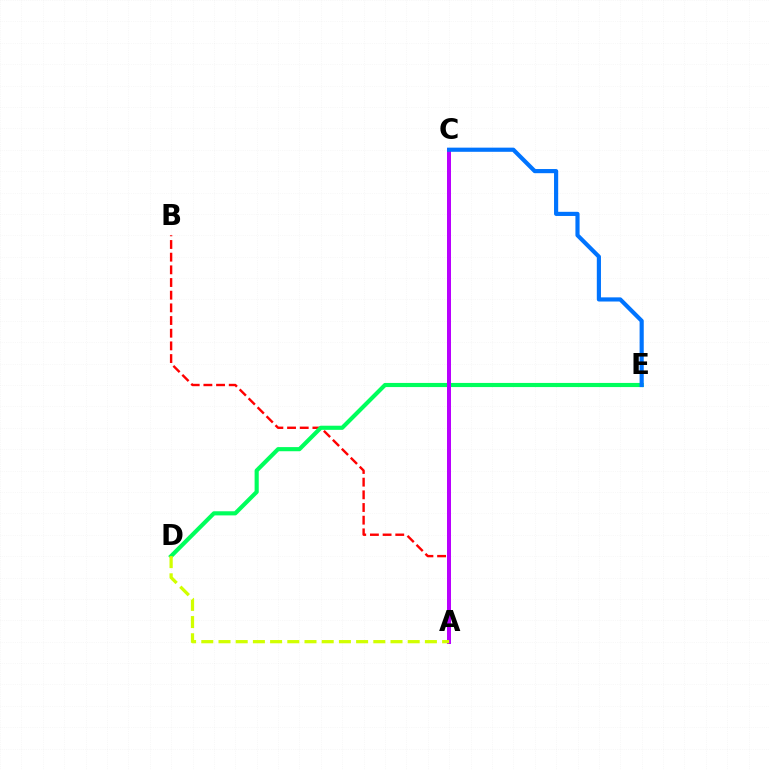{('A', 'B'): [{'color': '#ff0000', 'line_style': 'dashed', 'thickness': 1.72}], ('D', 'E'): [{'color': '#00ff5c', 'line_style': 'solid', 'thickness': 2.98}], ('A', 'C'): [{'color': '#b900ff', 'line_style': 'solid', 'thickness': 2.87}], ('A', 'D'): [{'color': '#d1ff00', 'line_style': 'dashed', 'thickness': 2.34}], ('C', 'E'): [{'color': '#0074ff', 'line_style': 'solid', 'thickness': 2.99}]}